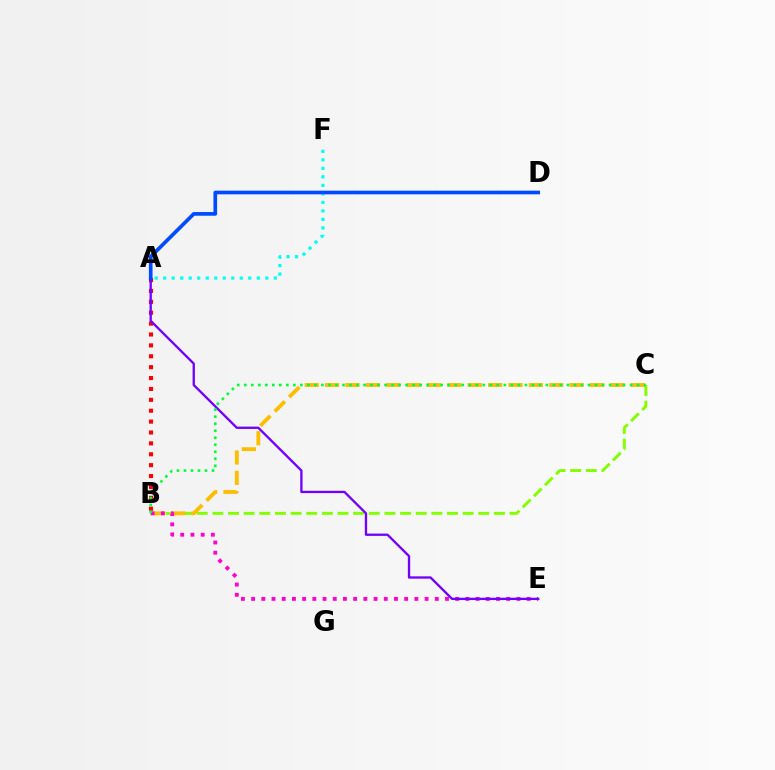{('A', 'B'): [{'color': '#ff0000', 'line_style': 'dotted', 'thickness': 2.96}], ('B', 'C'): [{'color': '#84ff00', 'line_style': 'dashed', 'thickness': 2.13}, {'color': '#ffbd00', 'line_style': 'dashed', 'thickness': 2.77}, {'color': '#00ff39', 'line_style': 'dotted', 'thickness': 1.91}], ('B', 'E'): [{'color': '#ff00cf', 'line_style': 'dotted', 'thickness': 2.77}], ('A', 'E'): [{'color': '#7200ff', 'line_style': 'solid', 'thickness': 1.68}], ('A', 'F'): [{'color': '#00fff6', 'line_style': 'dotted', 'thickness': 2.31}], ('A', 'D'): [{'color': '#004bff', 'line_style': 'solid', 'thickness': 2.65}]}